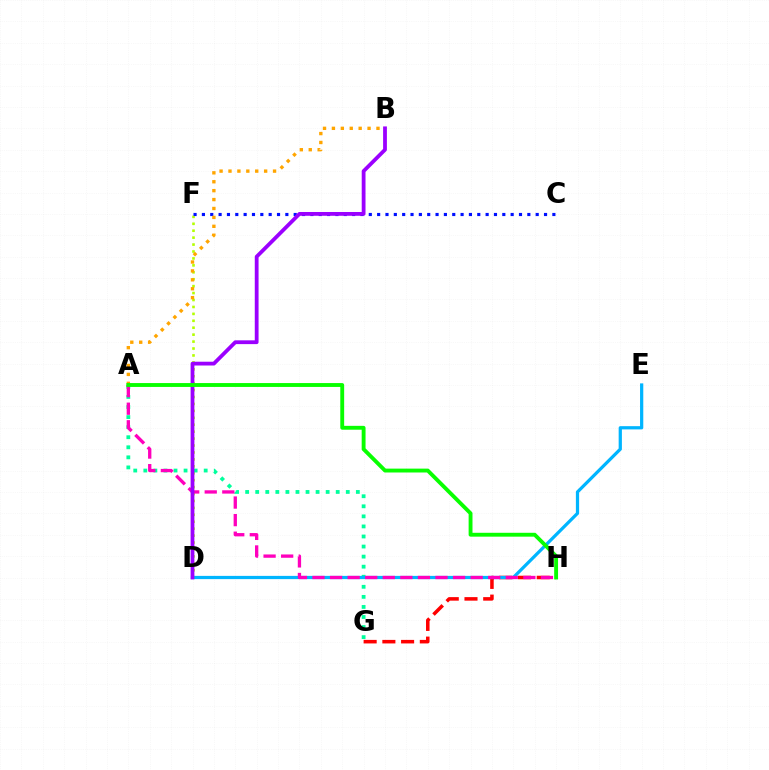{('D', 'F'): [{'color': '#b3ff00', 'line_style': 'dotted', 'thickness': 1.88}], ('G', 'H'): [{'color': '#ff0000', 'line_style': 'dashed', 'thickness': 2.54}], ('A', 'G'): [{'color': '#00ff9d', 'line_style': 'dotted', 'thickness': 2.73}], ('D', 'E'): [{'color': '#00b5ff', 'line_style': 'solid', 'thickness': 2.33}], ('A', 'H'): [{'color': '#ff00bd', 'line_style': 'dashed', 'thickness': 2.39}, {'color': '#08ff00', 'line_style': 'solid', 'thickness': 2.79}], ('C', 'F'): [{'color': '#0010ff', 'line_style': 'dotted', 'thickness': 2.27}], ('B', 'D'): [{'color': '#9b00ff', 'line_style': 'solid', 'thickness': 2.73}], ('A', 'B'): [{'color': '#ffa500', 'line_style': 'dotted', 'thickness': 2.42}]}